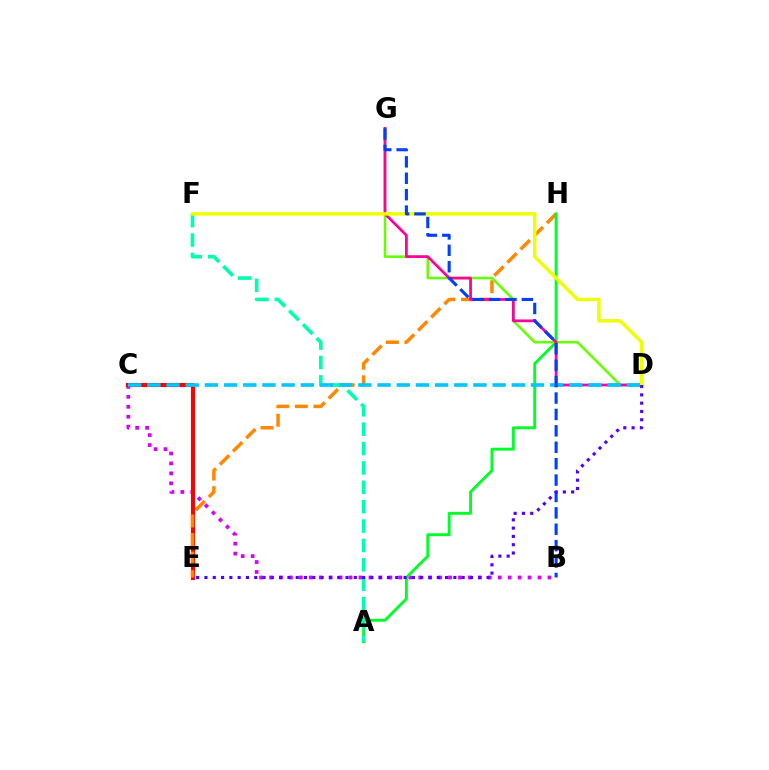{('B', 'C'): [{'color': '#d600ff', 'line_style': 'dotted', 'thickness': 2.7}], ('C', 'E'): [{'color': '#ff0000', 'line_style': 'solid', 'thickness': 2.97}], ('E', 'H'): [{'color': '#ff8800', 'line_style': 'dashed', 'thickness': 2.52}], ('A', 'H'): [{'color': '#00ff27', 'line_style': 'solid', 'thickness': 2.09}], ('D', 'G'): [{'color': '#66ff00', 'line_style': 'solid', 'thickness': 1.84}, {'color': '#ff00a0', 'line_style': 'solid', 'thickness': 1.99}], ('A', 'F'): [{'color': '#00ffaf', 'line_style': 'dashed', 'thickness': 2.63}], ('C', 'D'): [{'color': '#00c7ff', 'line_style': 'dashed', 'thickness': 2.61}], ('D', 'F'): [{'color': '#eeff00', 'line_style': 'solid', 'thickness': 2.48}], ('B', 'G'): [{'color': '#003fff', 'line_style': 'dashed', 'thickness': 2.23}], ('D', 'E'): [{'color': '#4f00ff', 'line_style': 'dotted', 'thickness': 2.25}]}